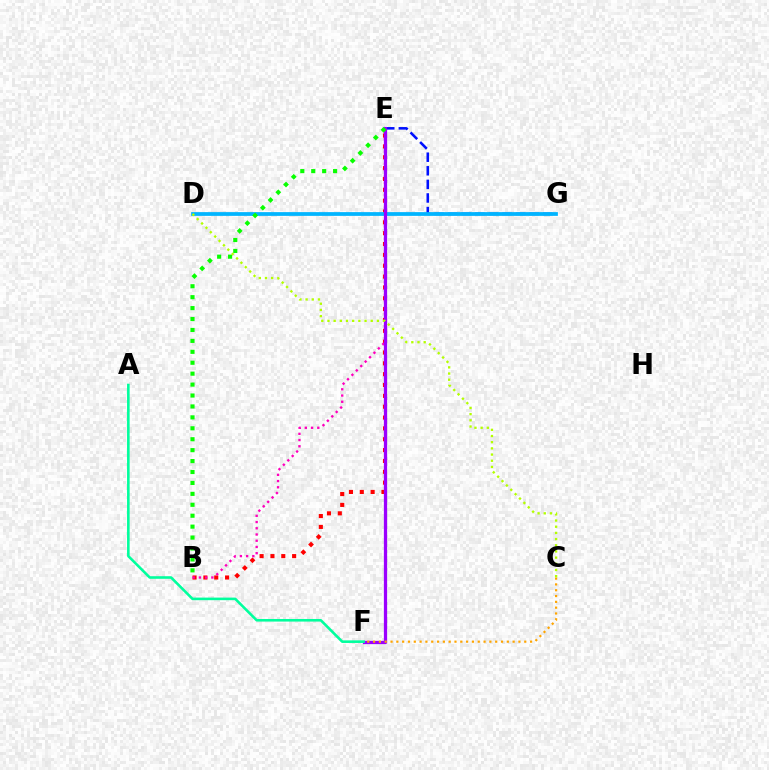{('B', 'E'): [{'color': '#ff0000', 'line_style': 'dotted', 'thickness': 2.95}, {'color': '#ff00bd', 'line_style': 'dotted', 'thickness': 1.69}, {'color': '#08ff00', 'line_style': 'dotted', 'thickness': 2.97}], ('E', 'G'): [{'color': '#0010ff', 'line_style': 'dashed', 'thickness': 1.85}], ('D', 'G'): [{'color': '#00b5ff', 'line_style': 'solid', 'thickness': 2.7}], ('E', 'F'): [{'color': '#9b00ff', 'line_style': 'solid', 'thickness': 2.35}], ('C', 'F'): [{'color': '#ffa500', 'line_style': 'dotted', 'thickness': 1.58}], ('A', 'F'): [{'color': '#00ff9d', 'line_style': 'solid', 'thickness': 1.87}], ('C', 'D'): [{'color': '#b3ff00', 'line_style': 'dotted', 'thickness': 1.68}]}